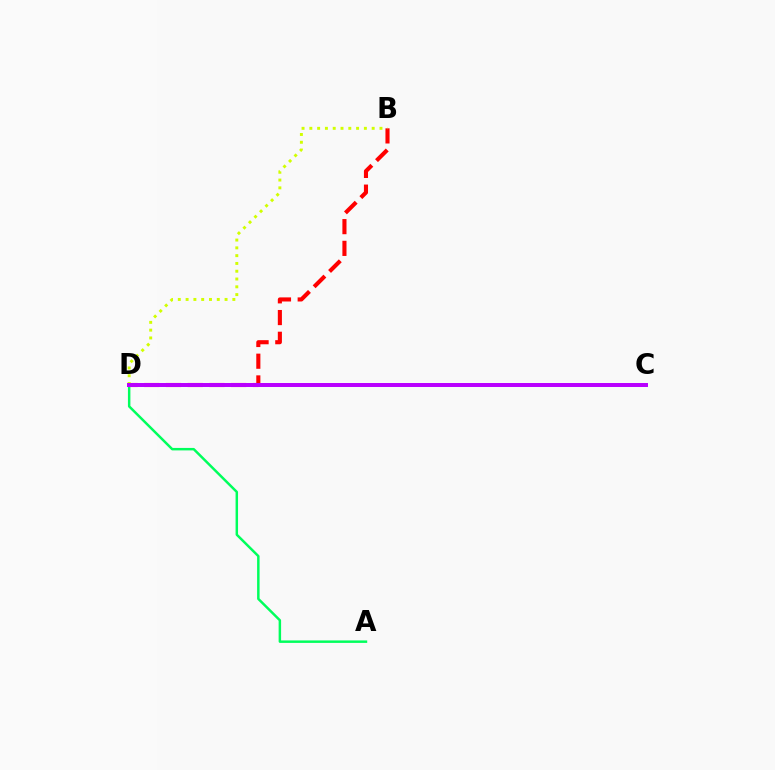{('B', 'D'): [{'color': '#ff0000', 'line_style': 'dashed', 'thickness': 2.95}, {'color': '#d1ff00', 'line_style': 'dotted', 'thickness': 2.12}], ('A', 'D'): [{'color': '#00ff5c', 'line_style': 'solid', 'thickness': 1.78}], ('C', 'D'): [{'color': '#0074ff', 'line_style': 'dotted', 'thickness': 1.56}, {'color': '#b900ff', 'line_style': 'solid', 'thickness': 2.87}]}